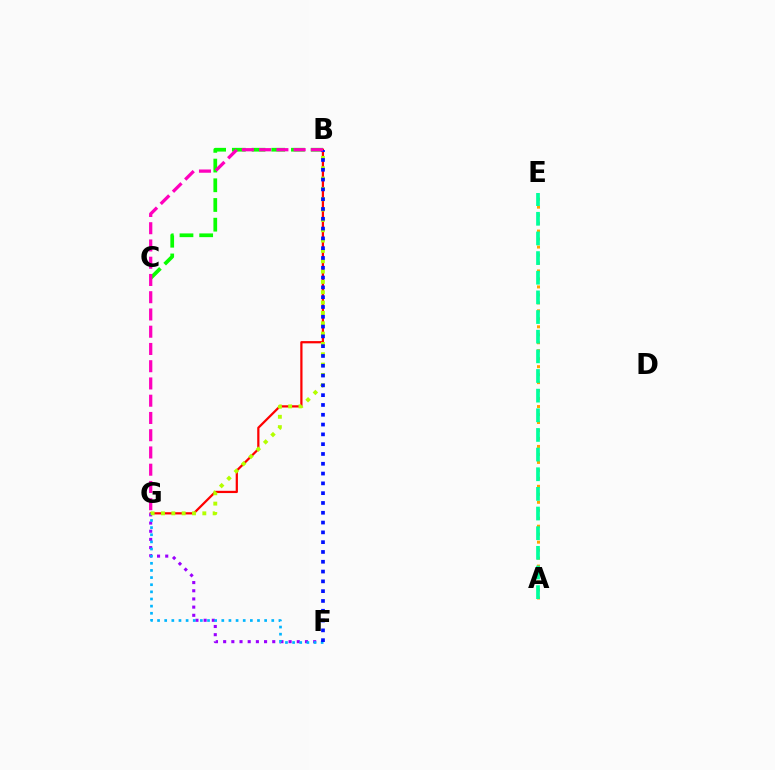{('A', 'E'): [{'color': '#ffa500', 'line_style': 'dotted', 'thickness': 2.17}, {'color': '#00ff9d', 'line_style': 'dashed', 'thickness': 2.67}], ('B', 'G'): [{'color': '#ff0000', 'line_style': 'solid', 'thickness': 1.61}, {'color': '#b3ff00', 'line_style': 'dotted', 'thickness': 2.81}, {'color': '#ff00bd', 'line_style': 'dashed', 'thickness': 2.34}], ('F', 'G'): [{'color': '#9b00ff', 'line_style': 'dotted', 'thickness': 2.22}, {'color': '#00b5ff', 'line_style': 'dotted', 'thickness': 1.94}], ('B', 'C'): [{'color': '#08ff00', 'line_style': 'dashed', 'thickness': 2.68}], ('B', 'F'): [{'color': '#0010ff', 'line_style': 'dotted', 'thickness': 2.66}]}